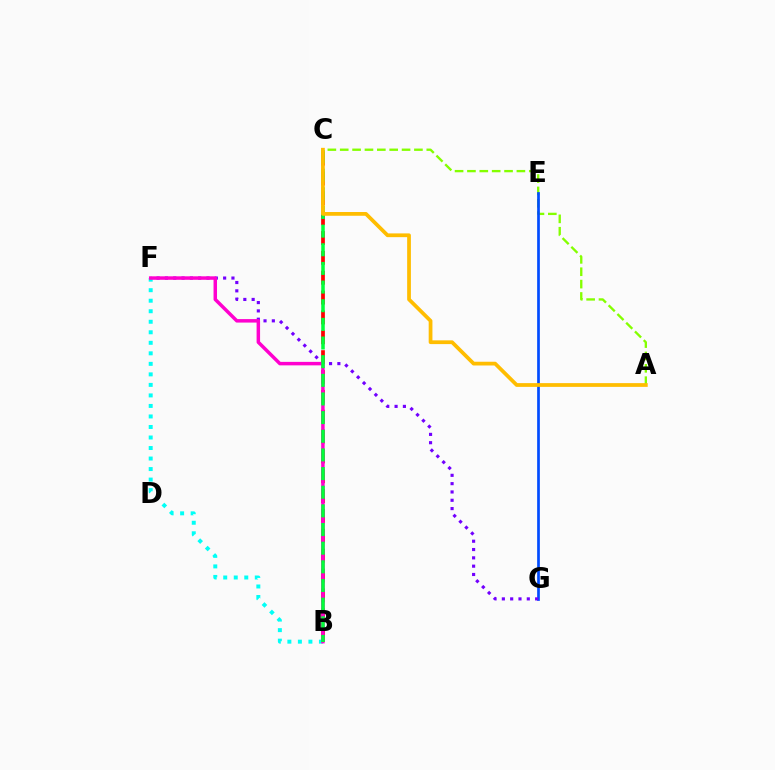{('B', 'C'): [{'color': '#ff0000', 'line_style': 'dashed', 'thickness': 2.7}, {'color': '#00ff39', 'line_style': 'dashed', 'thickness': 2.53}], ('A', 'C'): [{'color': '#84ff00', 'line_style': 'dashed', 'thickness': 1.68}, {'color': '#ffbd00', 'line_style': 'solid', 'thickness': 2.7}], ('E', 'G'): [{'color': '#004bff', 'line_style': 'solid', 'thickness': 1.95}], ('F', 'G'): [{'color': '#7200ff', 'line_style': 'dotted', 'thickness': 2.26}], ('B', 'F'): [{'color': '#00fff6', 'line_style': 'dotted', 'thickness': 2.86}, {'color': '#ff00cf', 'line_style': 'solid', 'thickness': 2.51}]}